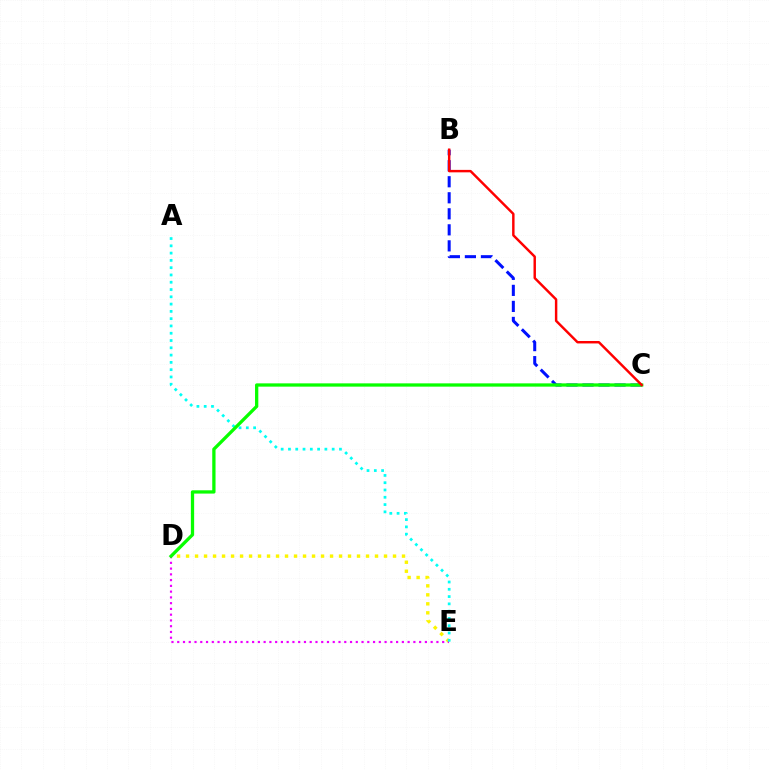{('D', 'E'): [{'color': '#fcf500', 'line_style': 'dotted', 'thickness': 2.44}, {'color': '#ee00ff', 'line_style': 'dotted', 'thickness': 1.56}], ('B', 'C'): [{'color': '#0010ff', 'line_style': 'dashed', 'thickness': 2.18}, {'color': '#ff0000', 'line_style': 'solid', 'thickness': 1.76}], ('A', 'E'): [{'color': '#00fff6', 'line_style': 'dotted', 'thickness': 1.98}], ('C', 'D'): [{'color': '#08ff00', 'line_style': 'solid', 'thickness': 2.36}]}